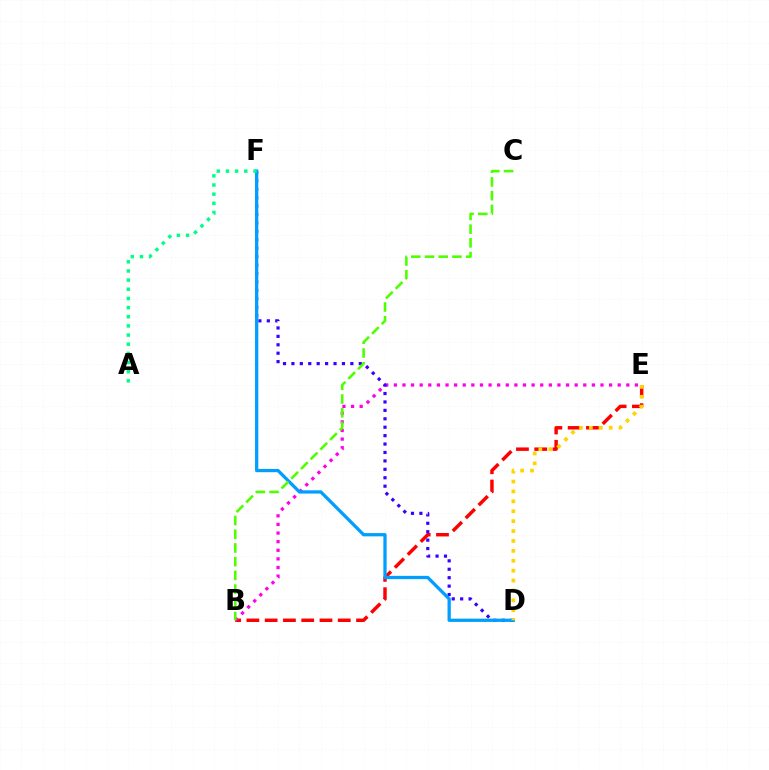{('B', 'E'): [{'color': '#ff0000', 'line_style': 'dashed', 'thickness': 2.48}, {'color': '#ff00ed', 'line_style': 'dotted', 'thickness': 2.34}], ('D', 'F'): [{'color': '#3700ff', 'line_style': 'dotted', 'thickness': 2.29}, {'color': '#009eff', 'line_style': 'solid', 'thickness': 2.36}], ('D', 'E'): [{'color': '#ffd500', 'line_style': 'dotted', 'thickness': 2.69}], ('B', 'C'): [{'color': '#4fff00', 'line_style': 'dashed', 'thickness': 1.86}], ('A', 'F'): [{'color': '#00ff86', 'line_style': 'dotted', 'thickness': 2.49}]}